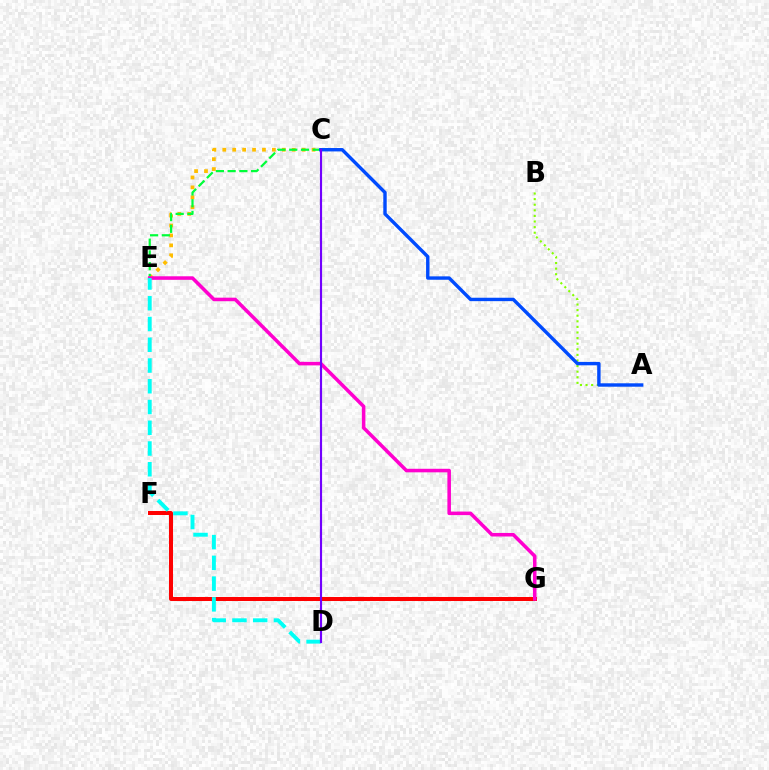{('C', 'E'): [{'color': '#ffbd00', 'line_style': 'dotted', 'thickness': 2.7}, {'color': '#00ff39', 'line_style': 'dashed', 'thickness': 1.6}], ('A', 'B'): [{'color': '#84ff00', 'line_style': 'dotted', 'thickness': 1.52}], ('F', 'G'): [{'color': '#ff0000', 'line_style': 'solid', 'thickness': 2.87}], ('E', 'G'): [{'color': '#ff00cf', 'line_style': 'solid', 'thickness': 2.55}], ('A', 'C'): [{'color': '#004bff', 'line_style': 'solid', 'thickness': 2.45}], ('D', 'E'): [{'color': '#00fff6', 'line_style': 'dashed', 'thickness': 2.82}], ('C', 'D'): [{'color': '#7200ff', 'line_style': 'solid', 'thickness': 1.55}]}